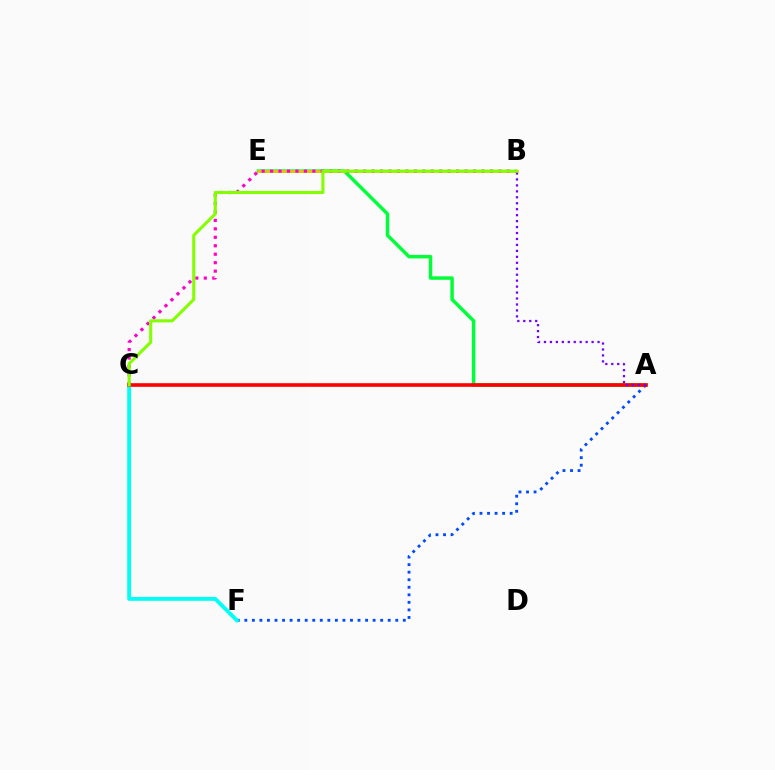{('A', 'E'): [{'color': '#00ff39', 'line_style': 'solid', 'thickness': 2.5}], ('A', 'F'): [{'color': '#004bff', 'line_style': 'dotted', 'thickness': 2.05}], ('B', 'E'): [{'color': '#ffbd00', 'line_style': 'solid', 'thickness': 1.84}], ('C', 'F'): [{'color': '#00fff6', 'line_style': 'solid', 'thickness': 2.79}], ('B', 'C'): [{'color': '#ff00cf', 'line_style': 'dotted', 'thickness': 2.3}, {'color': '#84ff00', 'line_style': 'solid', 'thickness': 2.22}], ('A', 'C'): [{'color': '#ff0000', 'line_style': 'solid', 'thickness': 2.6}], ('A', 'B'): [{'color': '#7200ff', 'line_style': 'dotted', 'thickness': 1.62}]}